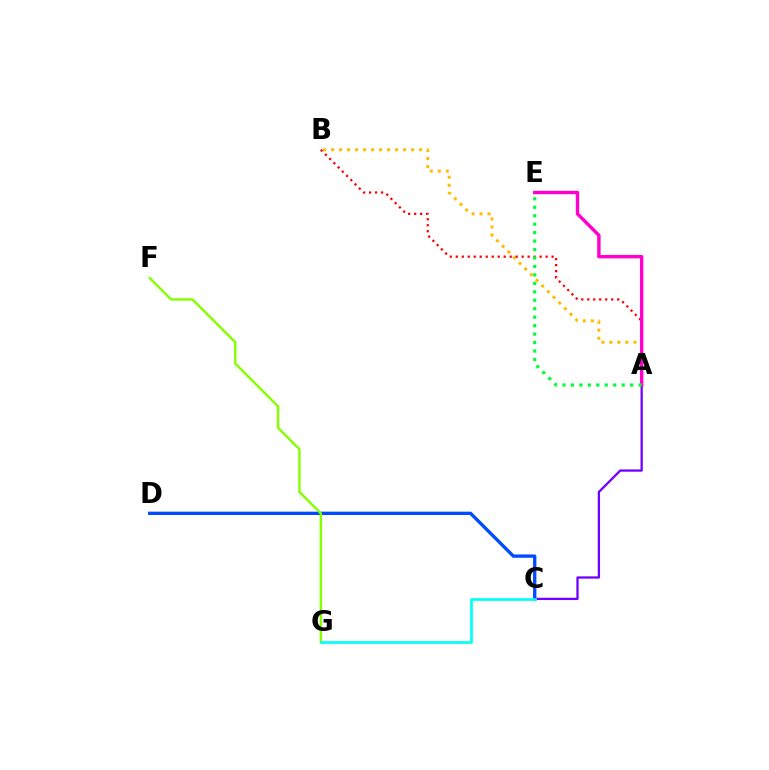{('A', 'B'): [{'color': '#ffbd00', 'line_style': 'dotted', 'thickness': 2.17}, {'color': '#ff0000', 'line_style': 'dotted', 'thickness': 1.63}], ('C', 'D'): [{'color': '#004bff', 'line_style': 'solid', 'thickness': 2.39}], ('F', 'G'): [{'color': '#84ff00', 'line_style': 'solid', 'thickness': 1.74}], ('A', 'C'): [{'color': '#7200ff', 'line_style': 'solid', 'thickness': 1.64}], ('A', 'E'): [{'color': '#ff00cf', 'line_style': 'solid', 'thickness': 2.45}, {'color': '#00ff39', 'line_style': 'dotted', 'thickness': 2.3}], ('C', 'G'): [{'color': '#00fff6', 'line_style': 'solid', 'thickness': 1.93}]}